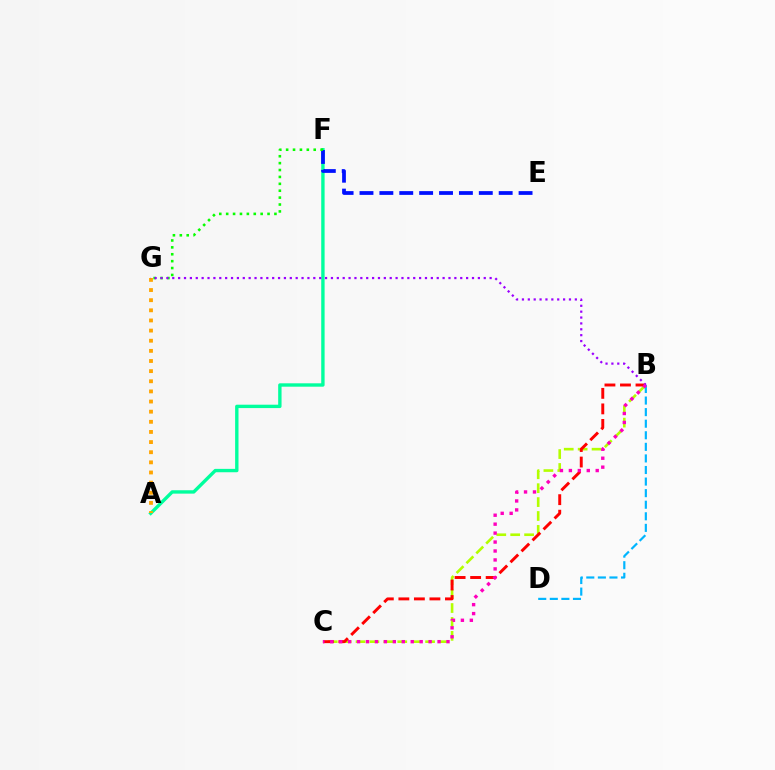{('A', 'F'): [{'color': '#00ff9d', 'line_style': 'solid', 'thickness': 2.43}], ('A', 'G'): [{'color': '#ffa500', 'line_style': 'dotted', 'thickness': 2.75}], ('B', 'C'): [{'color': '#b3ff00', 'line_style': 'dashed', 'thickness': 1.89}, {'color': '#ff0000', 'line_style': 'dashed', 'thickness': 2.11}, {'color': '#ff00bd', 'line_style': 'dotted', 'thickness': 2.43}], ('E', 'F'): [{'color': '#0010ff', 'line_style': 'dashed', 'thickness': 2.7}], ('F', 'G'): [{'color': '#08ff00', 'line_style': 'dotted', 'thickness': 1.87}], ('B', 'G'): [{'color': '#9b00ff', 'line_style': 'dotted', 'thickness': 1.6}], ('B', 'D'): [{'color': '#00b5ff', 'line_style': 'dashed', 'thickness': 1.57}]}